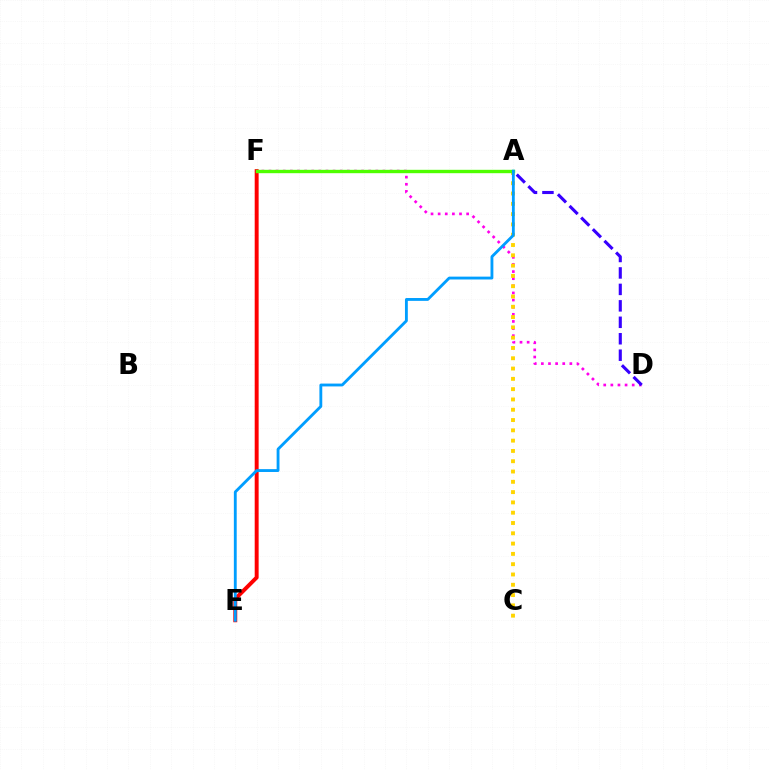{('D', 'F'): [{'color': '#ff00ed', 'line_style': 'dotted', 'thickness': 1.93}], ('A', 'F'): [{'color': '#00ff86', 'line_style': 'dotted', 'thickness': 2.04}, {'color': '#4fff00', 'line_style': 'solid', 'thickness': 2.43}], ('A', 'C'): [{'color': '#ffd500', 'line_style': 'dotted', 'thickness': 2.8}], ('E', 'F'): [{'color': '#ff0000', 'line_style': 'solid', 'thickness': 2.83}], ('A', 'D'): [{'color': '#3700ff', 'line_style': 'dashed', 'thickness': 2.24}], ('A', 'E'): [{'color': '#009eff', 'line_style': 'solid', 'thickness': 2.05}]}